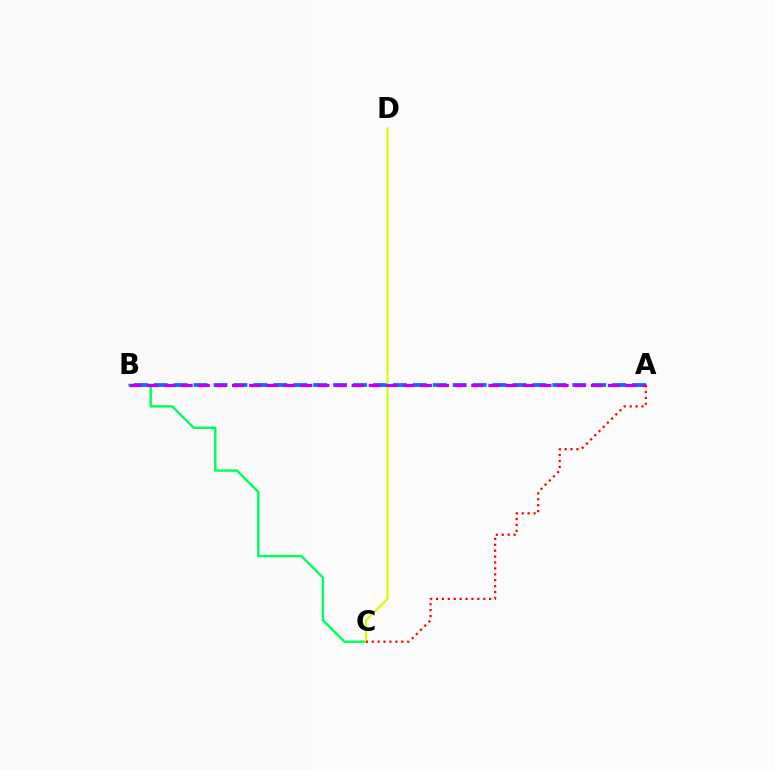{('B', 'C'): [{'color': '#00ff5c', 'line_style': 'solid', 'thickness': 1.74}], ('A', 'B'): [{'color': '#0074ff', 'line_style': 'dashed', 'thickness': 2.71}, {'color': '#b900ff', 'line_style': 'dashed', 'thickness': 2.32}], ('C', 'D'): [{'color': '#d1ff00', 'line_style': 'solid', 'thickness': 1.54}], ('A', 'C'): [{'color': '#ff0000', 'line_style': 'dotted', 'thickness': 1.6}]}